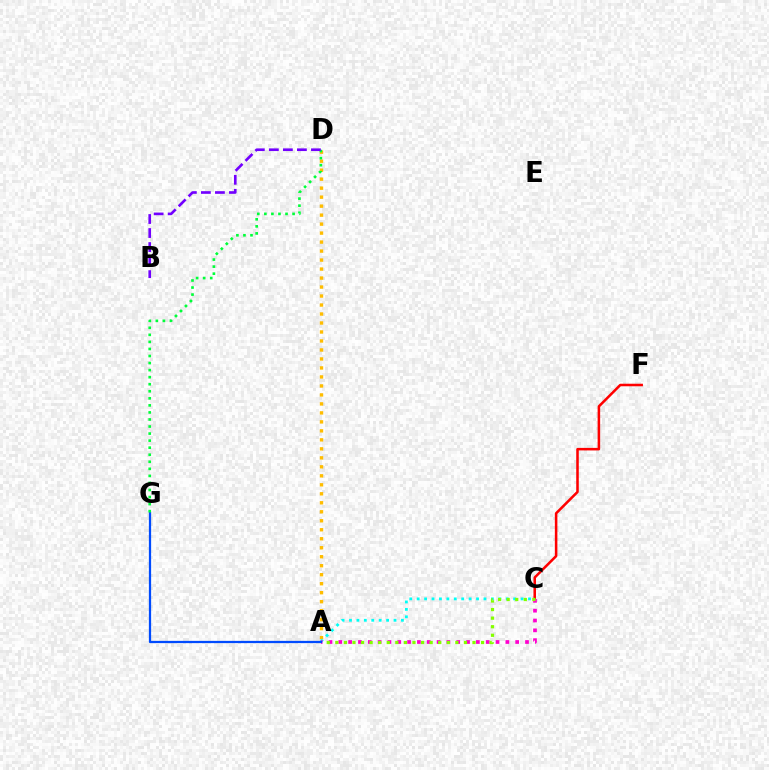{('A', 'D'): [{'color': '#ffbd00', 'line_style': 'dotted', 'thickness': 2.44}], ('C', 'F'): [{'color': '#ff0000', 'line_style': 'solid', 'thickness': 1.83}], ('A', 'C'): [{'color': '#00fff6', 'line_style': 'dotted', 'thickness': 2.02}, {'color': '#ff00cf', 'line_style': 'dotted', 'thickness': 2.67}, {'color': '#84ff00', 'line_style': 'dotted', 'thickness': 2.33}], ('A', 'G'): [{'color': '#004bff', 'line_style': 'solid', 'thickness': 1.62}], ('D', 'G'): [{'color': '#00ff39', 'line_style': 'dotted', 'thickness': 1.92}], ('B', 'D'): [{'color': '#7200ff', 'line_style': 'dashed', 'thickness': 1.91}]}